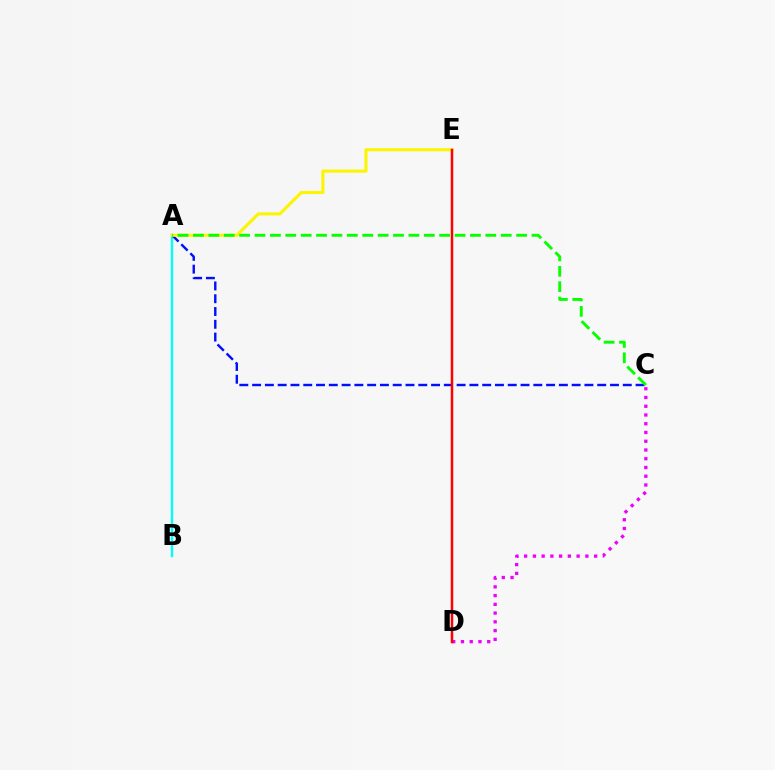{('A', 'B'): [{'color': '#00fff6', 'line_style': 'solid', 'thickness': 1.73}], ('A', 'C'): [{'color': '#0010ff', 'line_style': 'dashed', 'thickness': 1.74}, {'color': '#08ff00', 'line_style': 'dashed', 'thickness': 2.09}], ('A', 'E'): [{'color': '#fcf500', 'line_style': 'solid', 'thickness': 2.22}], ('C', 'D'): [{'color': '#ee00ff', 'line_style': 'dotted', 'thickness': 2.38}], ('D', 'E'): [{'color': '#ff0000', 'line_style': 'solid', 'thickness': 1.78}]}